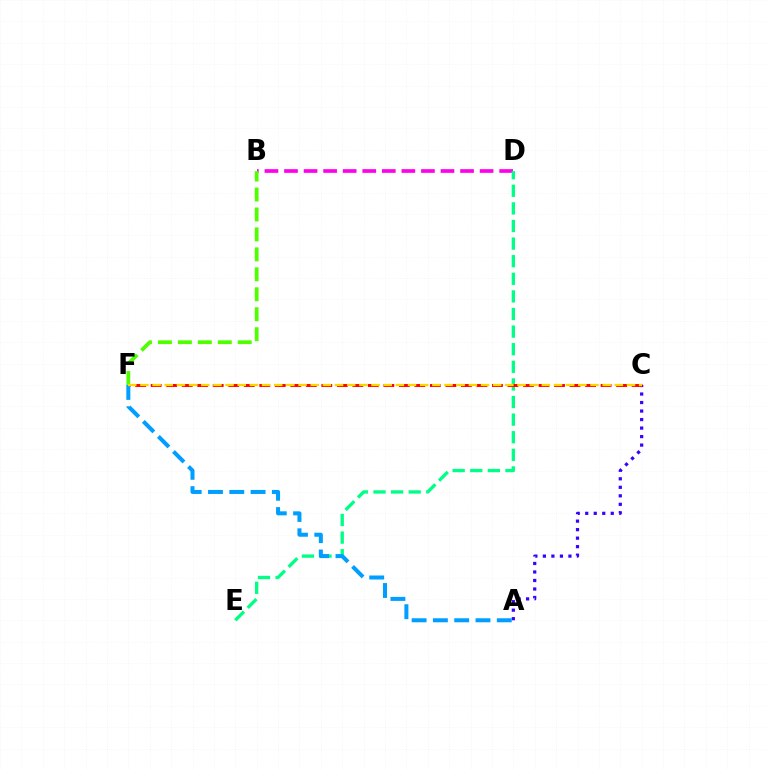{('B', 'D'): [{'color': '#ff00ed', 'line_style': 'dashed', 'thickness': 2.66}], ('A', 'C'): [{'color': '#3700ff', 'line_style': 'dotted', 'thickness': 2.31}], ('D', 'E'): [{'color': '#00ff86', 'line_style': 'dashed', 'thickness': 2.39}], ('C', 'F'): [{'color': '#ff0000', 'line_style': 'dashed', 'thickness': 2.11}, {'color': '#ffd500', 'line_style': 'dashed', 'thickness': 1.65}], ('A', 'F'): [{'color': '#009eff', 'line_style': 'dashed', 'thickness': 2.89}], ('B', 'F'): [{'color': '#4fff00', 'line_style': 'dashed', 'thickness': 2.71}]}